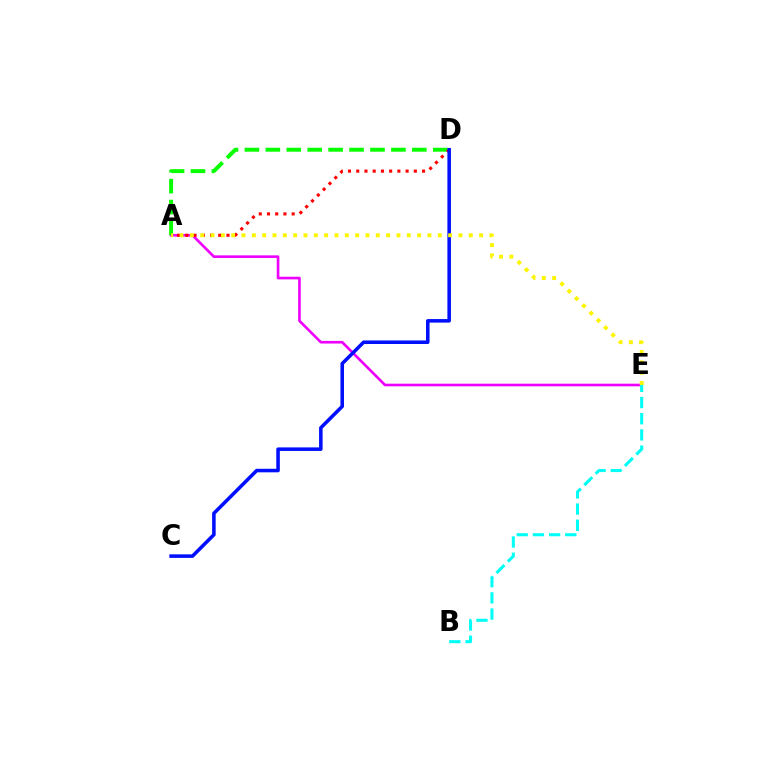{('A', 'E'): [{'color': '#ee00ff', 'line_style': 'solid', 'thickness': 1.9}, {'color': '#fcf500', 'line_style': 'dotted', 'thickness': 2.81}], ('A', 'D'): [{'color': '#08ff00', 'line_style': 'dashed', 'thickness': 2.84}, {'color': '#ff0000', 'line_style': 'dotted', 'thickness': 2.24}], ('B', 'E'): [{'color': '#00fff6', 'line_style': 'dashed', 'thickness': 2.2}], ('C', 'D'): [{'color': '#0010ff', 'line_style': 'solid', 'thickness': 2.55}]}